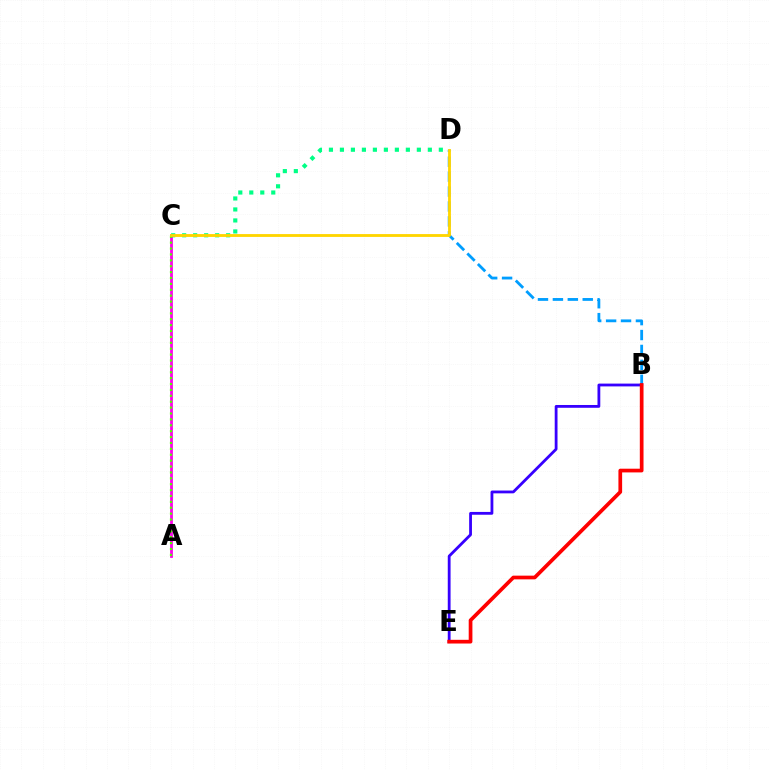{('B', 'D'): [{'color': '#009eff', 'line_style': 'dashed', 'thickness': 2.03}], ('A', 'C'): [{'color': '#ff00ed', 'line_style': 'solid', 'thickness': 2.0}, {'color': '#4fff00', 'line_style': 'dotted', 'thickness': 1.6}], ('B', 'E'): [{'color': '#3700ff', 'line_style': 'solid', 'thickness': 2.02}, {'color': '#ff0000', 'line_style': 'solid', 'thickness': 2.67}], ('C', 'D'): [{'color': '#00ff86', 'line_style': 'dotted', 'thickness': 2.99}, {'color': '#ffd500', 'line_style': 'solid', 'thickness': 2.05}]}